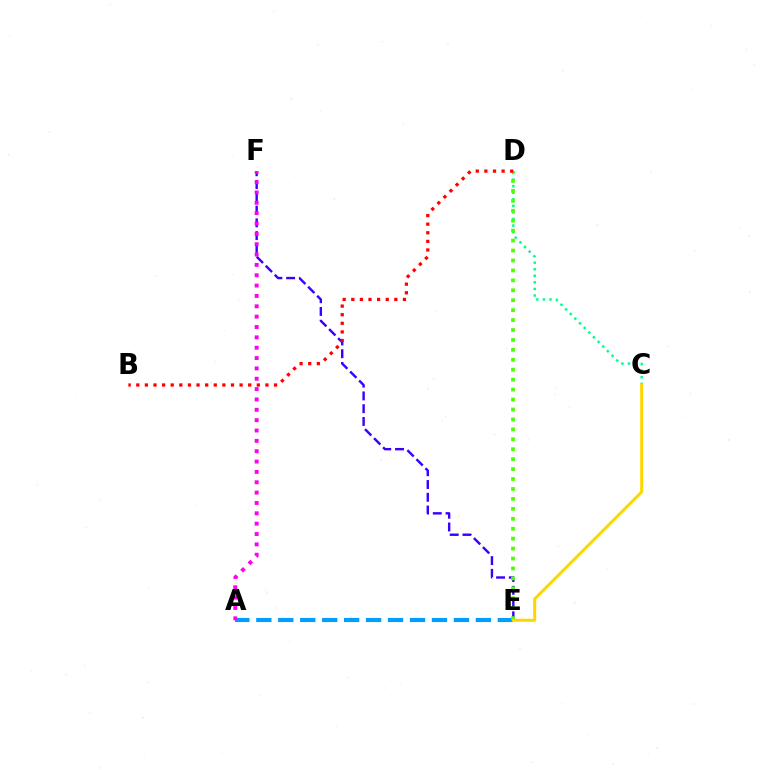{('A', 'E'): [{'color': '#009eff', 'line_style': 'dashed', 'thickness': 2.98}], ('E', 'F'): [{'color': '#3700ff', 'line_style': 'dashed', 'thickness': 1.73}], ('C', 'D'): [{'color': '#00ff86', 'line_style': 'dotted', 'thickness': 1.78}], ('D', 'E'): [{'color': '#4fff00', 'line_style': 'dotted', 'thickness': 2.7}], ('C', 'E'): [{'color': '#ffd500', 'line_style': 'solid', 'thickness': 2.16}], ('B', 'D'): [{'color': '#ff0000', 'line_style': 'dotted', 'thickness': 2.34}], ('A', 'F'): [{'color': '#ff00ed', 'line_style': 'dotted', 'thickness': 2.81}]}